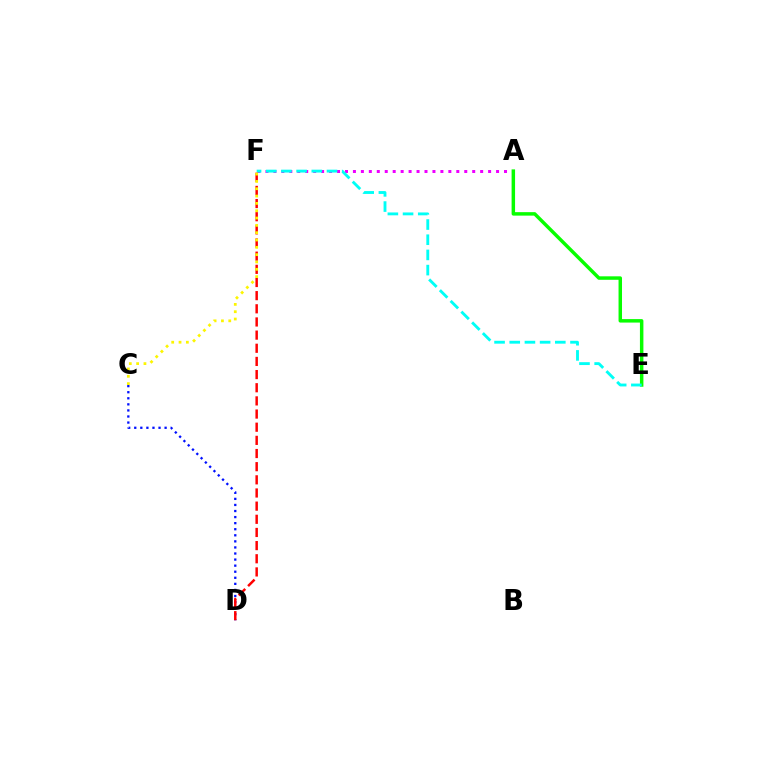{('C', 'D'): [{'color': '#0010ff', 'line_style': 'dotted', 'thickness': 1.65}], ('A', 'F'): [{'color': '#ee00ff', 'line_style': 'dotted', 'thickness': 2.16}], ('A', 'E'): [{'color': '#08ff00', 'line_style': 'solid', 'thickness': 2.5}], ('E', 'F'): [{'color': '#00fff6', 'line_style': 'dashed', 'thickness': 2.06}], ('D', 'F'): [{'color': '#ff0000', 'line_style': 'dashed', 'thickness': 1.79}], ('C', 'F'): [{'color': '#fcf500', 'line_style': 'dotted', 'thickness': 1.99}]}